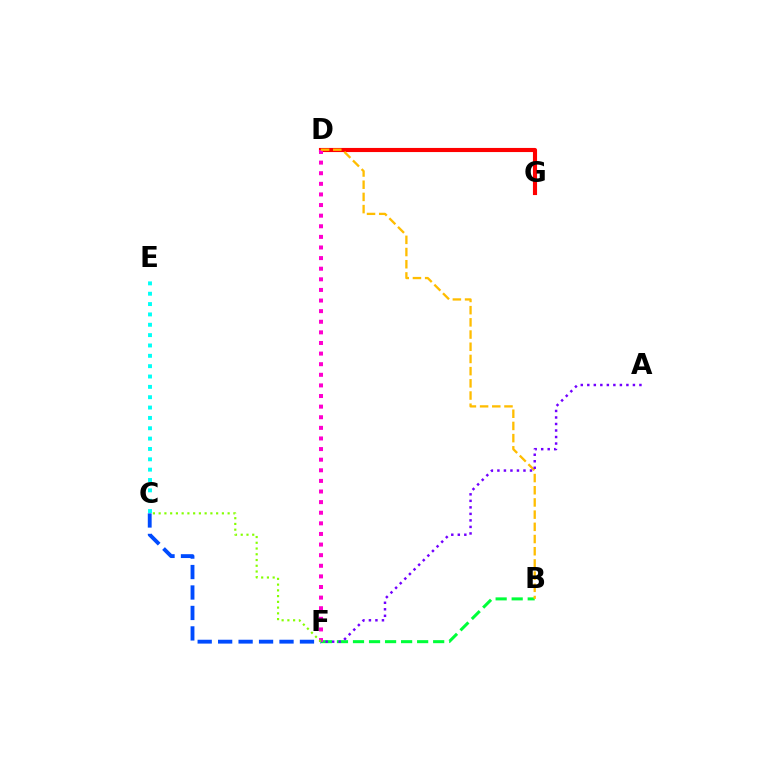{('B', 'F'): [{'color': '#00ff39', 'line_style': 'dashed', 'thickness': 2.18}], ('C', 'E'): [{'color': '#00fff6', 'line_style': 'dotted', 'thickness': 2.81}], ('C', 'F'): [{'color': '#004bff', 'line_style': 'dashed', 'thickness': 2.78}, {'color': '#84ff00', 'line_style': 'dotted', 'thickness': 1.56}], ('D', 'G'): [{'color': '#ff0000', 'line_style': 'solid', 'thickness': 2.96}], ('D', 'F'): [{'color': '#ff00cf', 'line_style': 'dotted', 'thickness': 2.88}], ('B', 'D'): [{'color': '#ffbd00', 'line_style': 'dashed', 'thickness': 1.66}], ('A', 'F'): [{'color': '#7200ff', 'line_style': 'dotted', 'thickness': 1.77}]}